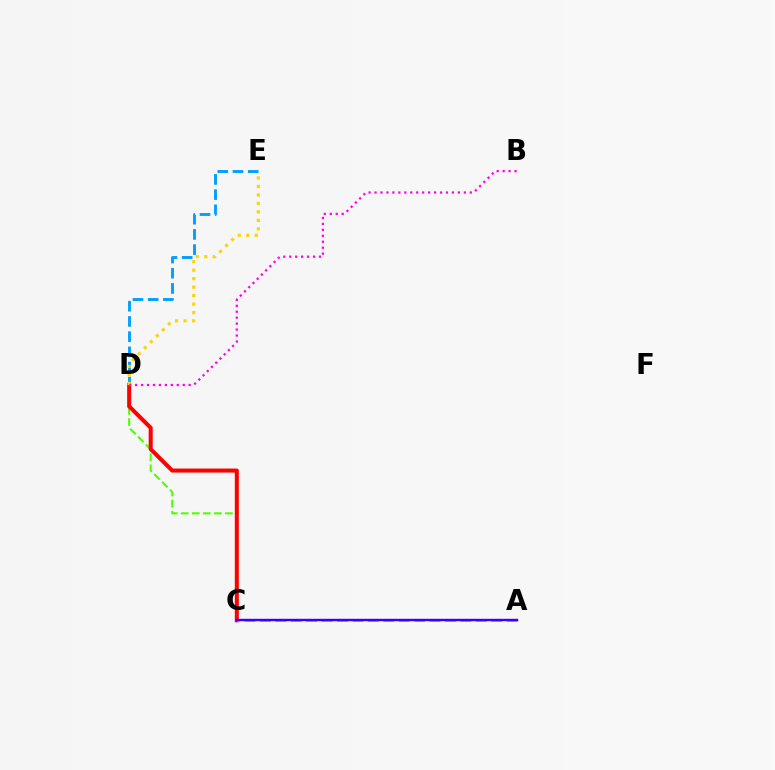{('C', 'D'): [{'color': '#4fff00', 'line_style': 'dashed', 'thickness': 1.5}, {'color': '#ff0000', 'line_style': 'solid', 'thickness': 2.9}], ('D', 'E'): [{'color': '#009eff', 'line_style': 'dashed', 'thickness': 2.07}, {'color': '#ffd500', 'line_style': 'dotted', 'thickness': 2.3}], ('B', 'D'): [{'color': '#ff00ed', 'line_style': 'dotted', 'thickness': 1.62}], ('A', 'C'): [{'color': '#00ff86', 'line_style': 'dashed', 'thickness': 2.09}, {'color': '#3700ff', 'line_style': 'solid', 'thickness': 1.72}]}